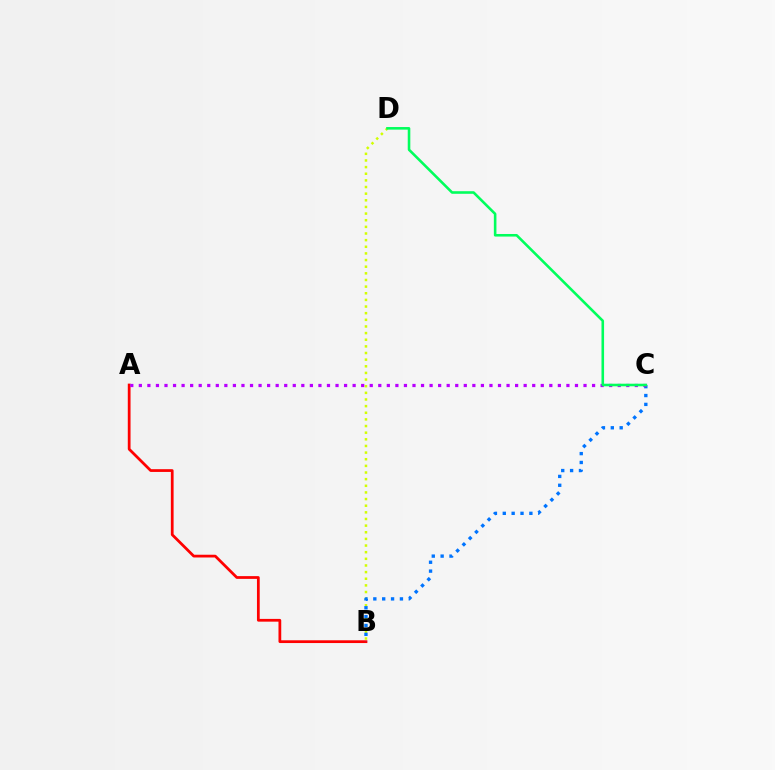{('B', 'D'): [{'color': '#d1ff00', 'line_style': 'dotted', 'thickness': 1.8}], ('A', 'B'): [{'color': '#ff0000', 'line_style': 'solid', 'thickness': 1.98}], ('B', 'C'): [{'color': '#0074ff', 'line_style': 'dotted', 'thickness': 2.41}], ('A', 'C'): [{'color': '#b900ff', 'line_style': 'dotted', 'thickness': 2.32}], ('C', 'D'): [{'color': '#00ff5c', 'line_style': 'solid', 'thickness': 1.86}]}